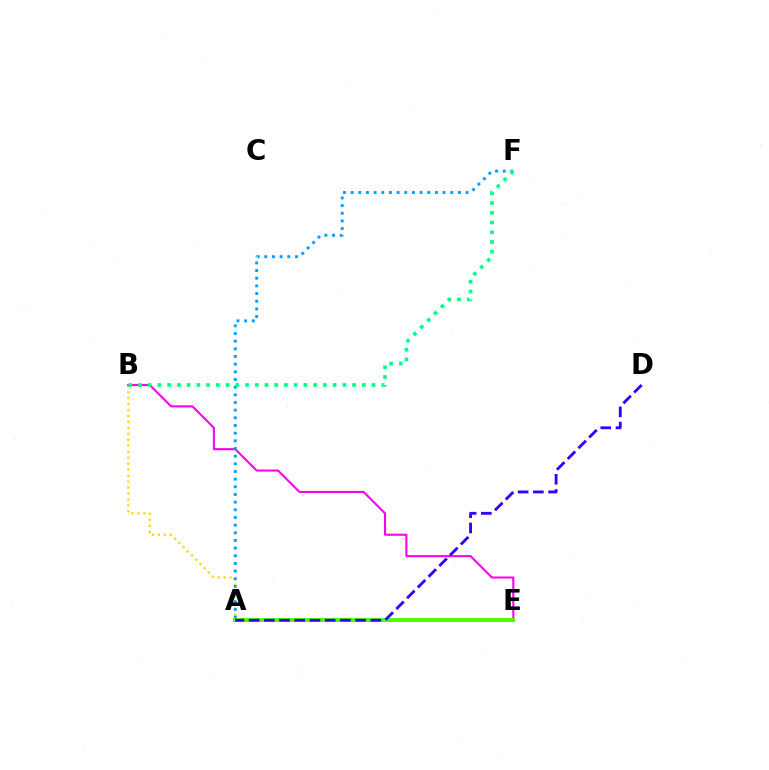{('A', 'B'): [{'color': '#ffd500', 'line_style': 'dotted', 'thickness': 1.62}], ('B', 'E'): [{'color': '#ff00ed', 'line_style': 'solid', 'thickness': 1.51}], ('A', 'F'): [{'color': '#009eff', 'line_style': 'dotted', 'thickness': 2.08}], ('B', 'F'): [{'color': '#00ff86', 'line_style': 'dotted', 'thickness': 2.64}], ('A', 'E'): [{'color': '#ff0000', 'line_style': 'dotted', 'thickness': 1.91}, {'color': '#4fff00', 'line_style': 'solid', 'thickness': 2.87}], ('A', 'D'): [{'color': '#3700ff', 'line_style': 'dashed', 'thickness': 2.07}]}